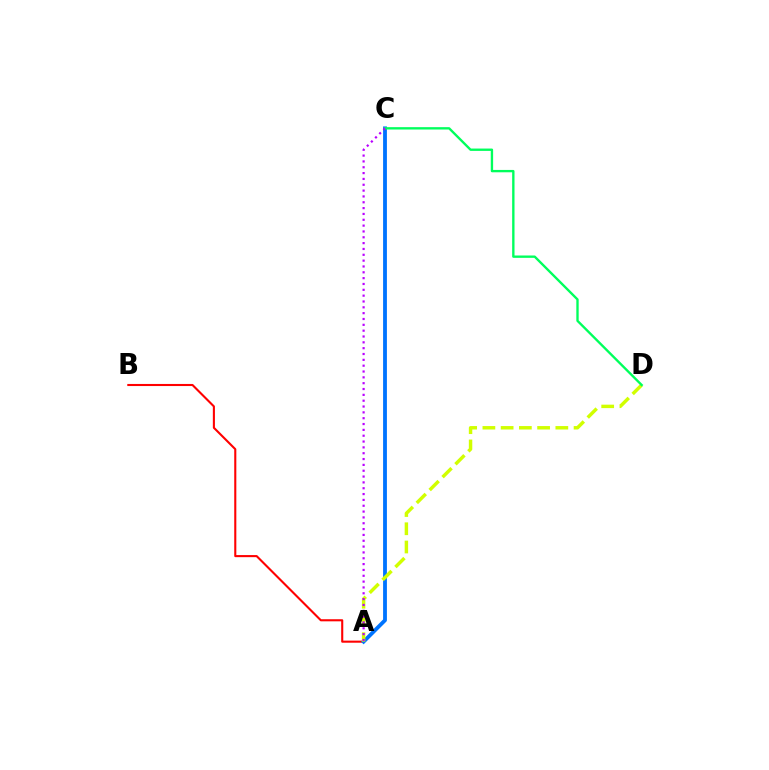{('A', 'B'): [{'color': '#ff0000', 'line_style': 'solid', 'thickness': 1.51}], ('A', 'C'): [{'color': '#0074ff', 'line_style': 'solid', 'thickness': 2.75}, {'color': '#b900ff', 'line_style': 'dotted', 'thickness': 1.59}], ('A', 'D'): [{'color': '#d1ff00', 'line_style': 'dashed', 'thickness': 2.48}], ('C', 'D'): [{'color': '#00ff5c', 'line_style': 'solid', 'thickness': 1.69}]}